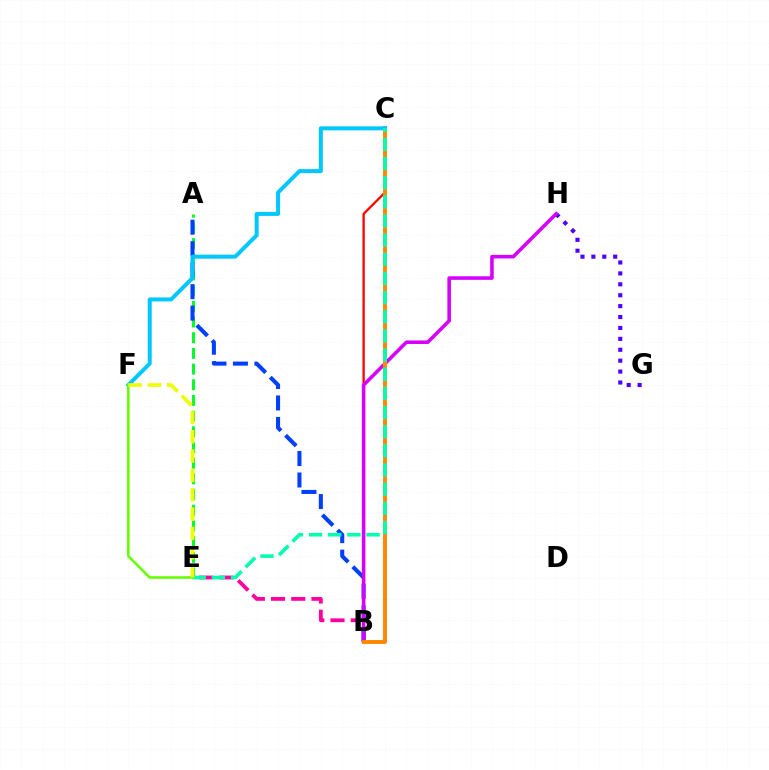{('G', 'H'): [{'color': '#4f00ff', 'line_style': 'dotted', 'thickness': 2.96}], ('B', 'E'): [{'color': '#ff00a0', 'line_style': 'dashed', 'thickness': 2.75}], ('A', 'E'): [{'color': '#00ff27', 'line_style': 'dashed', 'thickness': 2.13}], ('A', 'B'): [{'color': '#003fff', 'line_style': 'dashed', 'thickness': 2.92}], ('B', 'C'): [{'color': '#ff0000', 'line_style': 'solid', 'thickness': 1.65}, {'color': '#ff8800', 'line_style': 'solid', 'thickness': 2.84}], ('B', 'H'): [{'color': '#d600ff', 'line_style': 'solid', 'thickness': 2.57}], ('C', 'F'): [{'color': '#00c7ff', 'line_style': 'solid', 'thickness': 2.88}], ('C', 'E'): [{'color': '#00ffaf', 'line_style': 'dashed', 'thickness': 2.6}], ('E', 'F'): [{'color': '#66ff00', 'line_style': 'solid', 'thickness': 1.86}, {'color': '#eeff00', 'line_style': 'dashed', 'thickness': 2.63}]}